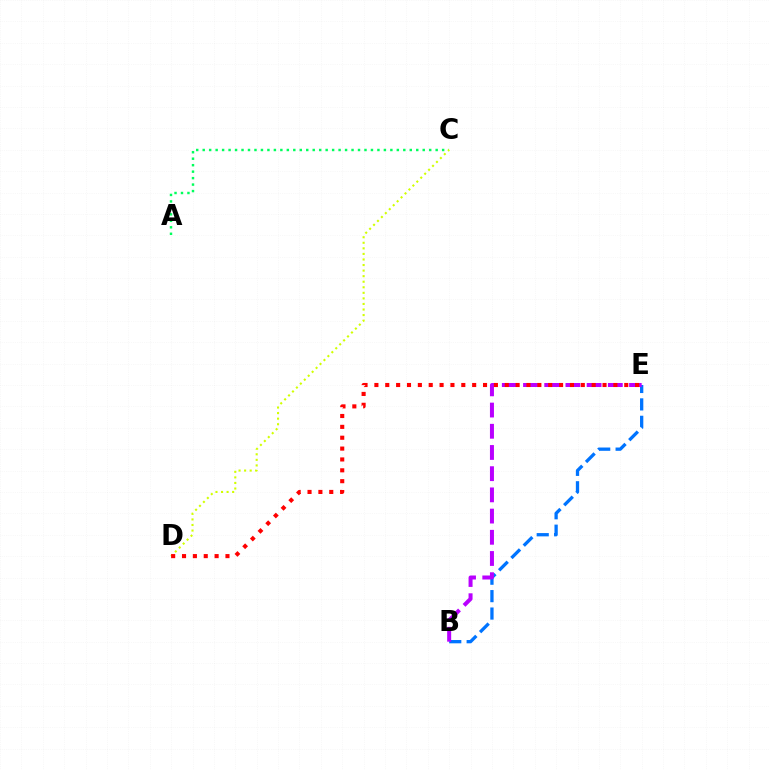{('B', 'E'): [{'color': '#0074ff', 'line_style': 'dashed', 'thickness': 2.37}, {'color': '#b900ff', 'line_style': 'dashed', 'thickness': 2.88}], ('A', 'C'): [{'color': '#00ff5c', 'line_style': 'dotted', 'thickness': 1.76}], ('C', 'D'): [{'color': '#d1ff00', 'line_style': 'dotted', 'thickness': 1.51}], ('D', 'E'): [{'color': '#ff0000', 'line_style': 'dotted', 'thickness': 2.95}]}